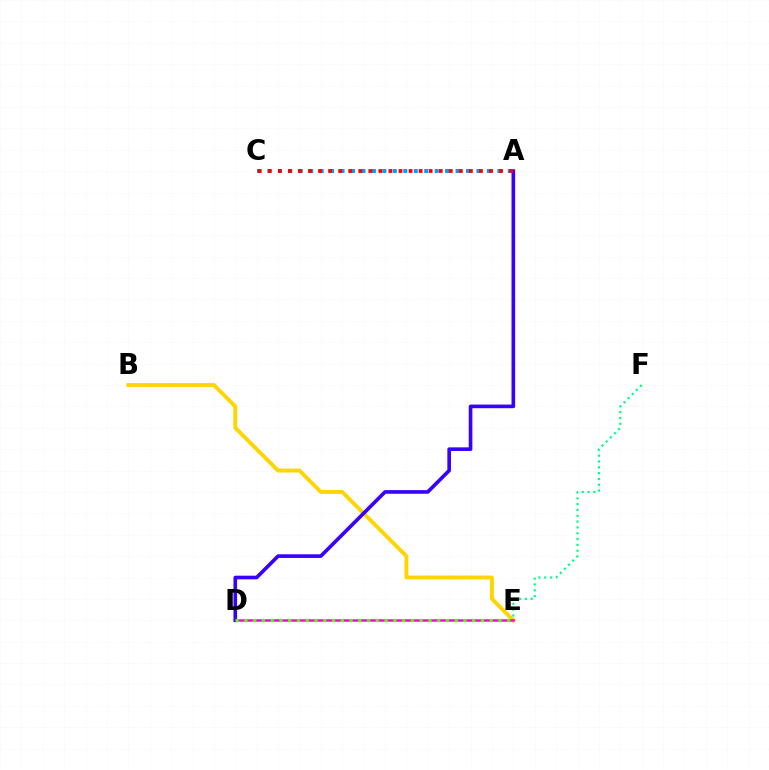{('B', 'E'): [{'color': '#ffd500', 'line_style': 'solid', 'thickness': 2.8}], ('D', 'E'): [{'color': '#ff00ed', 'line_style': 'solid', 'thickness': 1.82}, {'color': '#4fff00', 'line_style': 'dotted', 'thickness': 2.38}], ('A', 'C'): [{'color': '#009eff', 'line_style': 'dotted', 'thickness': 2.84}, {'color': '#ff0000', 'line_style': 'dotted', 'thickness': 2.73}], ('E', 'F'): [{'color': '#00ff86', 'line_style': 'dotted', 'thickness': 1.58}], ('A', 'D'): [{'color': '#3700ff', 'line_style': 'solid', 'thickness': 2.62}]}